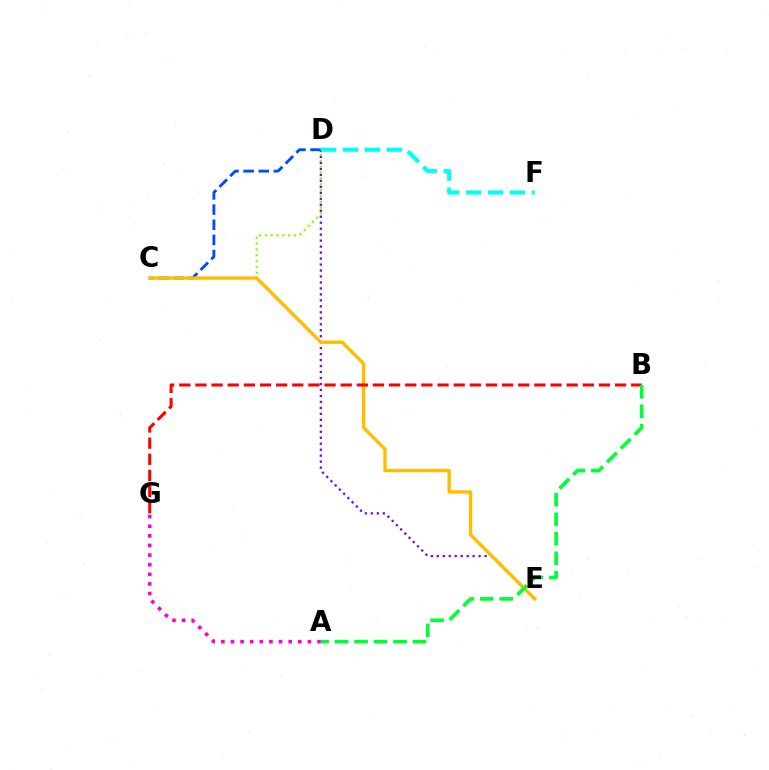{('D', 'E'): [{'color': '#7200ff', 'line_style': 'dotted', 'thickness': 1.62}], ('A', 'G'): [{'color': '#ff00cf', 'line_style': 'dotted', 'thickness': 2.61}], ('C', 'D'): [{'color': '#004bff', 'line_style': 'dashed', 'thickness': 2.06}, {'color': '#84ff00', 'line_style': 'dotted', 'thickness': 1.59}], ('D', 'F'): [{'color': '#00fff6', 'line_style': 'dashed', 'thickness': 2.98}], ('C', 'E'): [{'color': '#ffbd00', 'line_style': 'solid', 'thickness': 2.42}], ('B', 'G'): [{'color': '#ff0000', 'line_style': 'dashed', 'thickness': 2.19}], ('A', 'B'): [{'color': '#00ff39', 'line_style': 'dashed', 'thickness': 2.65}]}